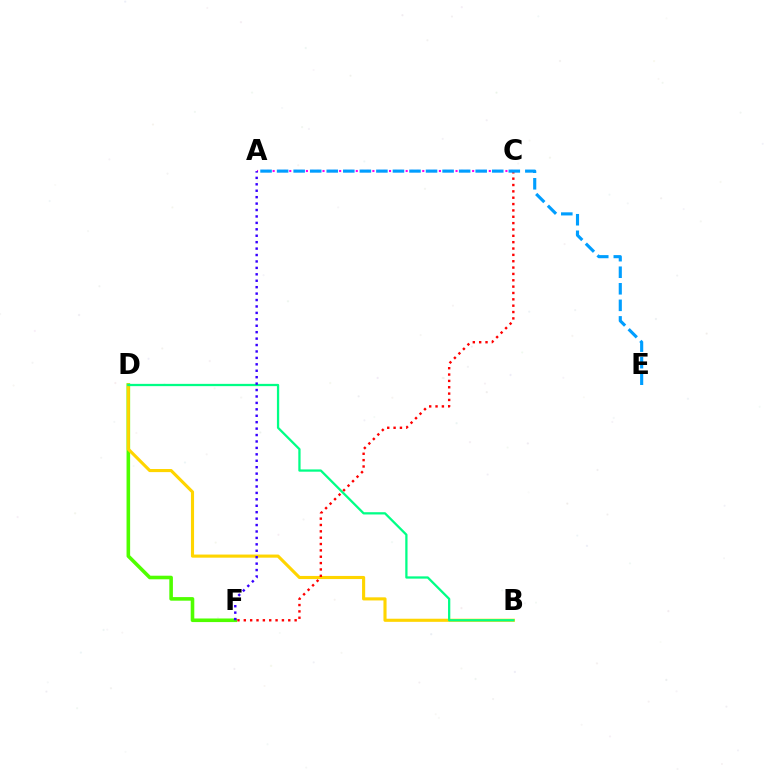{('D', 'F'): [{'color': '#4fff00', 'line_style': 'solid', 'thickness': 2.59}], ('B', 'D'): [{'color': '#ffd500', 'line_style': 'solid', 'thickness': 2.24}, {'color': '#00ff86', 'line_style': 'solid', 'thickness': 1.63}], ('A', 'C'): [{'color': '#ff00ed', 'line_style': 'dotted', 'thickness': 1.51}], ('C', 'F'): [{'color': '#ff0000', 'line_style': 'dotted', 'thickness': 1.73}], ('A', 'F'): [{'color': '#3700ff', 'line_style': 'dotted', 'thickness': 1.75}], ('A', 'E'): [{'color': '#009eff', 'line_style': 'dashed', 'thickness': 2.25}]}